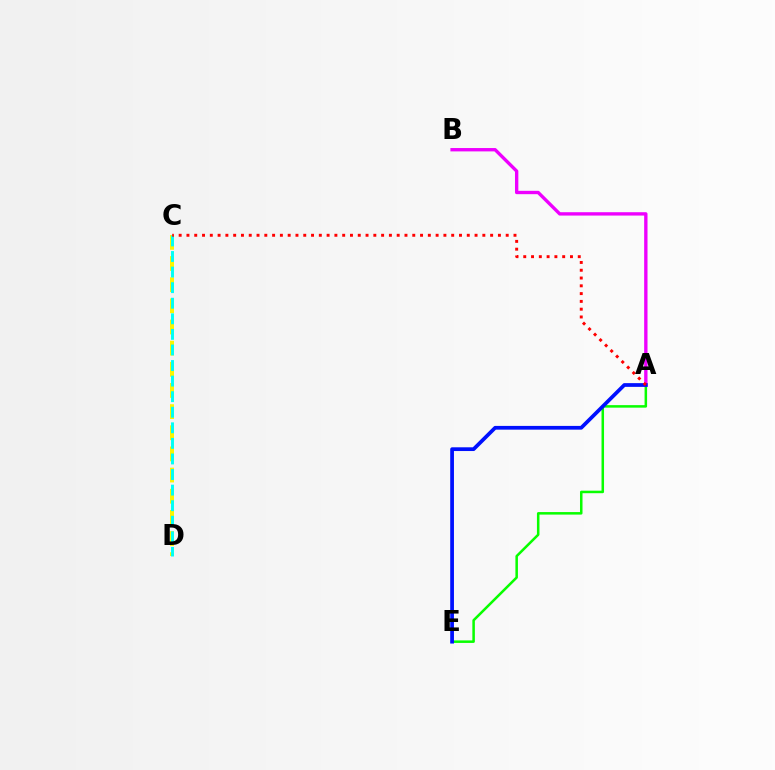{('C', 'D'): [{'color': '#fcf500', 'line_style': 'dashed', 'thickness': 2.87}, {'color': '#00fff6', 'line_style': 'dashed', 'thickness': 2.12}], ('A', 'E'): [{'color': '#08ff00', 'line_style': 'solid', 'thickness': 1.81}, {'color': '#0010ff', 'line_style': 'solid', 'thickness': 2.69}], ('A', 'B'): [{'color': '#ee00ff', 'line_style': 'solid', 'thickness': 2.42}], ('A', 'C'): [{'color': '#ff0000', 'line_style': 'dotted', 'thickness': 2.12}]}